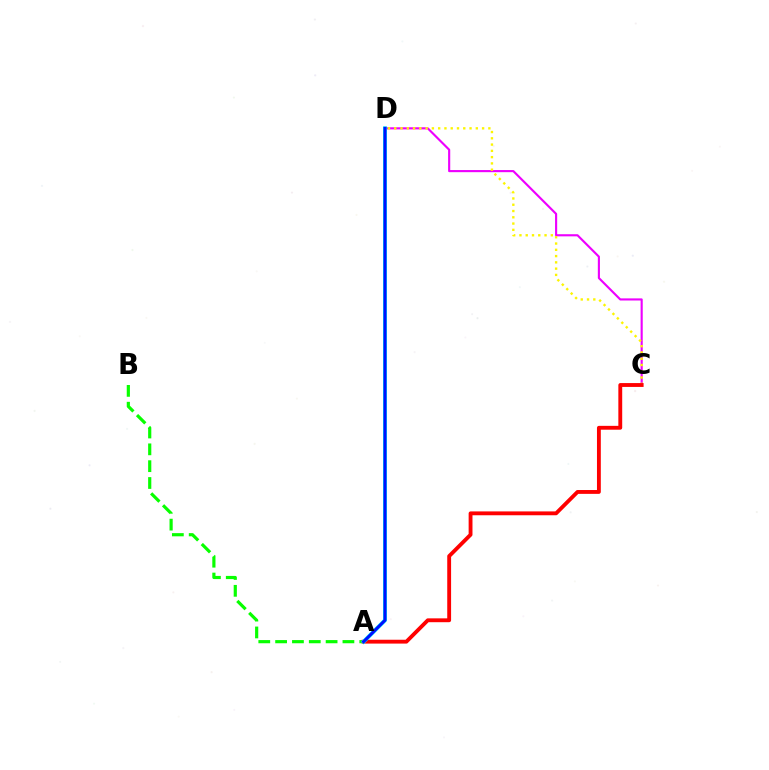{('C', 'D'): [{'color': '#ee00ff', 'line_style': 'solid', 'thickness': 1.54}, {'color': '#fcf500', 'line_style': 'dotted', 'thickness': 1.7}], ('A', 'B'): [{'color': '#08ff00', 'line_style': 'dashed', 'thickness': 2.29}], ('A', 'C'): [{'color': '#ff0000', 'line_style': 'solid', 'thickness': 2.77}], ('A', 'D'): [{'color': '#00fff6', 'line_style': 'solid', 'thickness': 2.81}, {'color': '#0010ff', 'line_style': 'solid', 'thickness': 2.21}]}